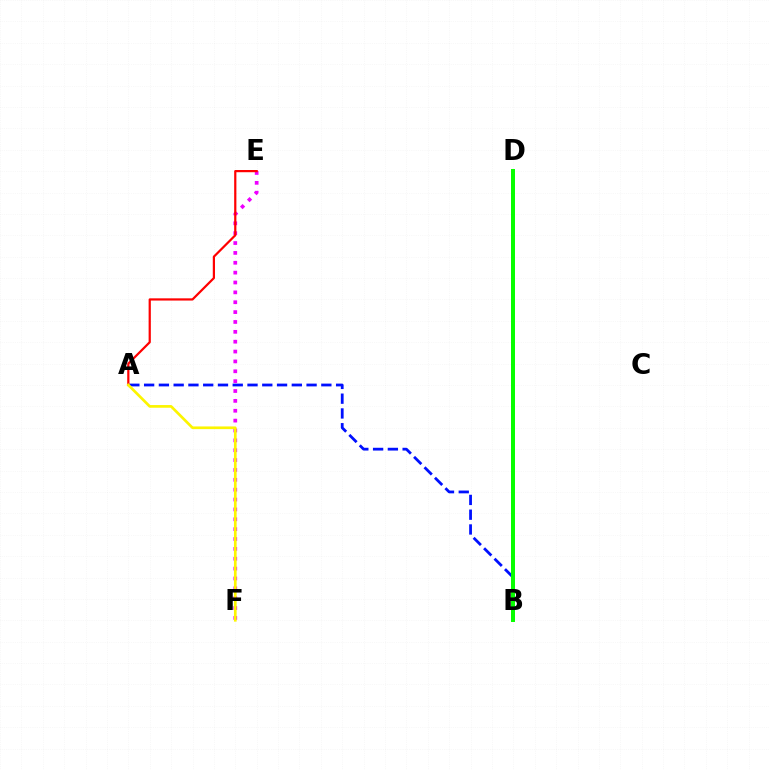{('A', 'B'): [{'color': '#0010ff', 'line_style': 'dashed', 'thickness': 2.01}], ('B', 'D'): [{'color': '#00fff6', 'line_style': 'dotted', 'thickness': 1.51}, {'color': '#08ff00', 'line_style': 'solid', 'thickness': 2.87}], ('E', 'F'): [{'color': '#ee00ff', 'line_style': 'dotted', 'thickness': 2.68}], ('A', 'E'): [{'color': '#ff0000', 'line_style': 'solid', 'thickness': 1.6}], ('A', 'F'): [{'color': '#fcf500', 'line_style': 'solid', 'thickness': 1.93}]}